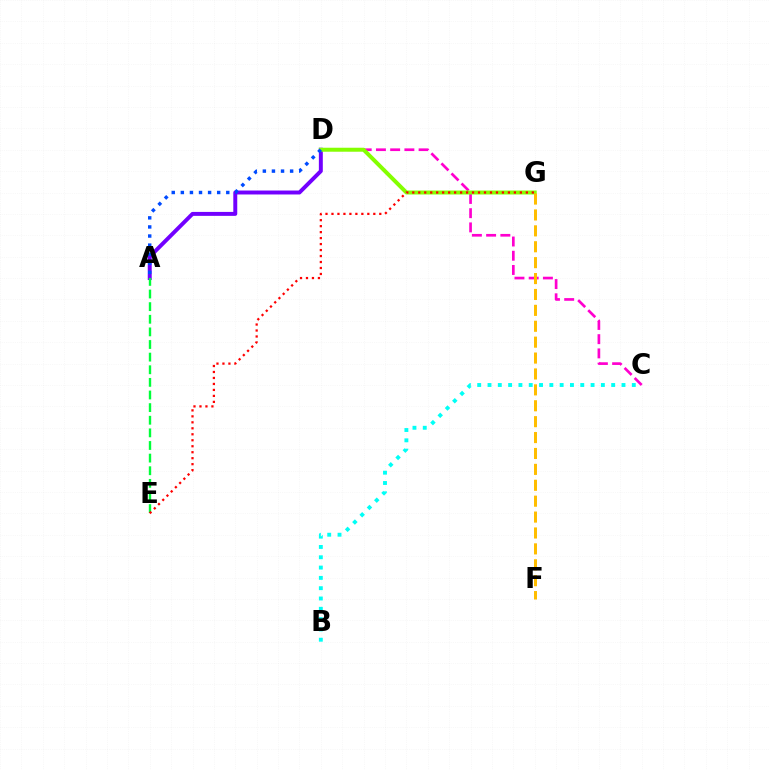{('C', 'D'): [{'color': '#ff00cf', 'line_style': 'dashed', 'thickness': 1.93}], ('A', 'D'): [{'color': '#7200ff', 'line_style': 'solid', 'thickness': 2.84}, {'color': '#004bff', 'line_style': 'dotted', 'thickness': 2.47}], ('D', 'G'): [{'color': '#84ff00', 'line_style': 'solid', 'thickness': 2.86}], ('F', 'G'): [{'color': '#ffbd00', 'line_style': 'dashed', 'thickness': 2.16}], ('A', 'E'): [{'color': '#00ff39', 'line_style': 'dashed', 'thickness': 1.71}], ('B', 'C'): [{'color': '#00fff6', 'line_style': 'dotted', 'thickness': 2.8}], ('E', 'G'): [{'color': '#ff0000', 'line_style': 'dotted', 'thickness': 1.62}]}